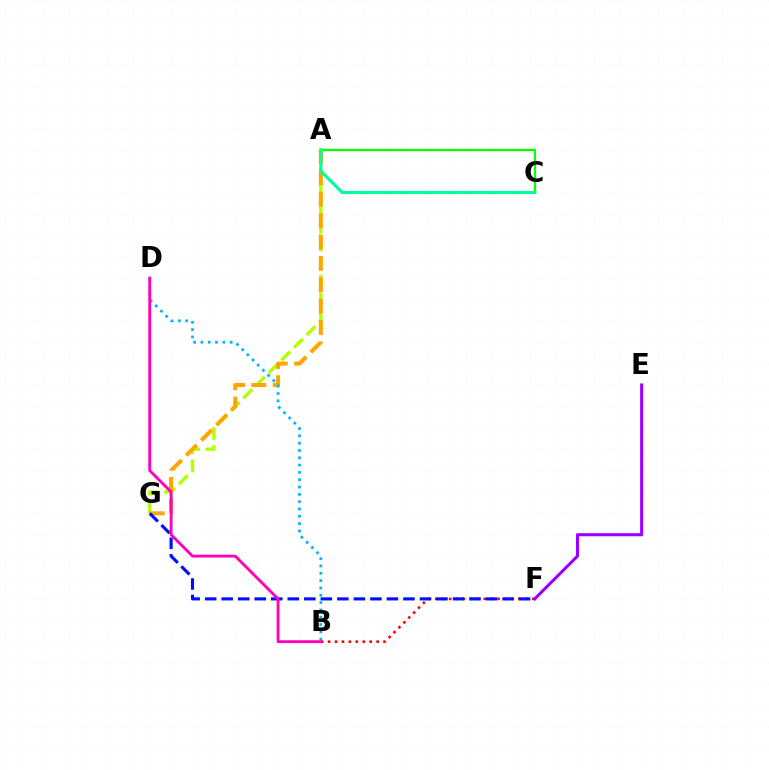{('A', 'G'): [{'color': '#b3ff00', 'line_style': 'dashed', 'thickness': 2.43}, {'color': '#ffa500', 'line_style': 'dashed', 'thickness': 2.9}], ('B', 'F'): [{'color': '#ff0000', 'line_style': 'dotted', 'thickness': 1.88}], ('A', 'C'): [{'color': '#08ff00', 'line_style': 'solid', 'thickness': 1.62}, {'color': '#00ff9d', 'line_style': 'solid', 'thickness': 2.26}], ('E', 'F'): [{'color': '#9b00ff', 'line_style': 'solid', 'thickness': 2.22}], ('B', 'D'): [{'color': '#00b5ff', 'line_style': 'dotted', 'thickness': 1.99}, {'color': '#ff00bd', 'line_style': 'solid', 'thickness': 2.05}], ('F', 'G'): [{'color': '#0010ff', 'line_style': 'dashed', 'thickness': 2.24}]}